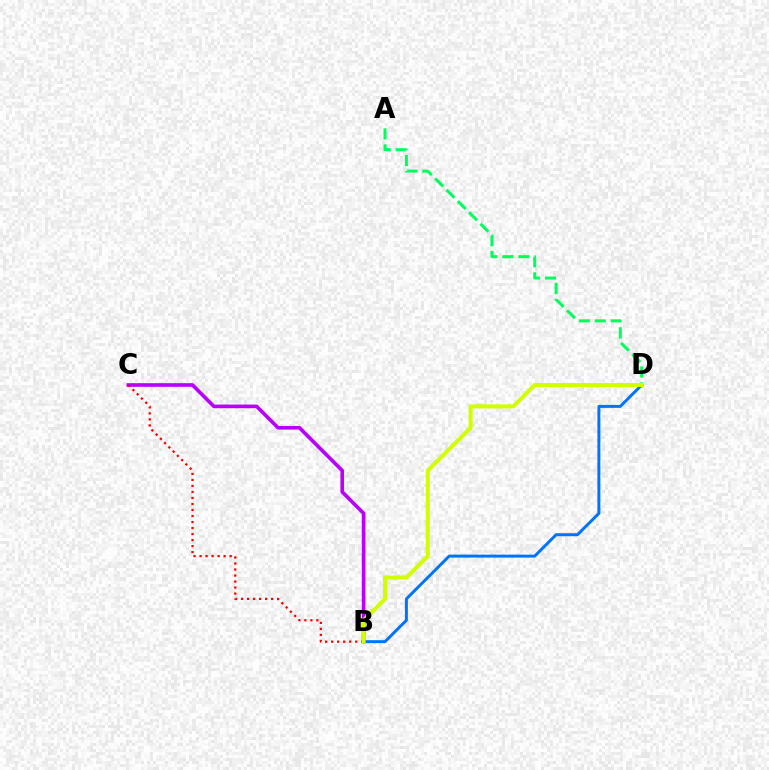{('A', 'D'): [{'color': '#00ff5c', 'line_style': 'dashed', 'thickness': 2.17}], ('B', 'C'): [{'color': '#b900ff', 'line_style': 'solid', 'thickness': 2.62}, {'color': '#ff0000', 'line_style': 'dotted', 'thickness': 1.64}], ('B', 'D'): [{'color': '#0074ff', 'line_style': 'solid', 'thickness': 2.14}, {'color': '#d1ff00', 'line_style': 'solid', 'thickness': 2.91}]}